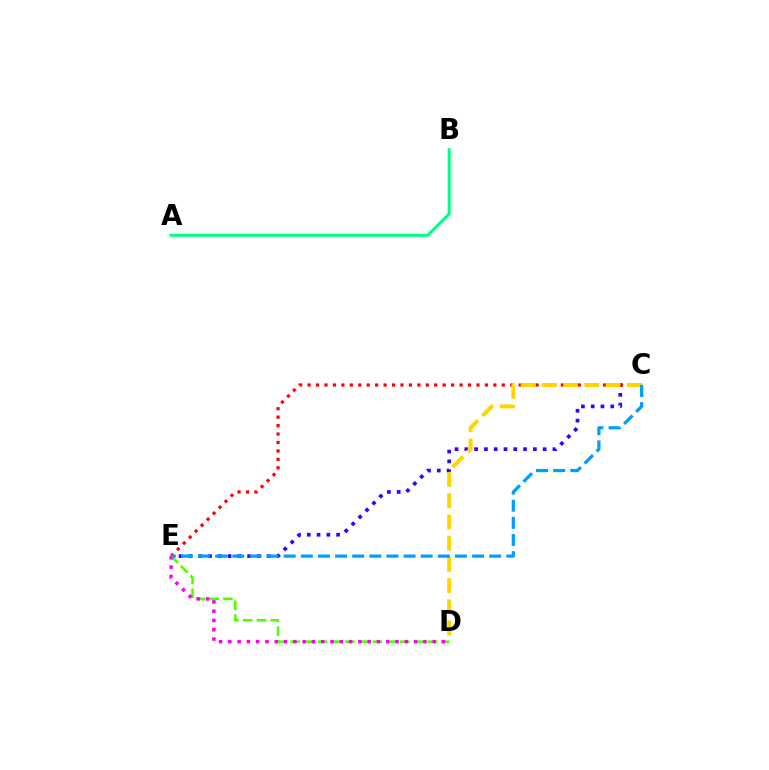{('A', 'B'): [{'color': '#00ff86', 'line_style': 'solid', 'thickness': 2.19}], ('D', 'E'): [{'color': '#4fff00', 'line_style': 'dashed', 'thickness': 1.86}, {'color': '#ff00ed', 'line_style': 'dotted', 'thickness': 2.52}], ('C', 'E'): [{'color': '#3700ff', 'line_style': 'dotted', 'thickness': 2.66}, {'color': '#ff0000', 'line_style': 'dotted', 'thickness': 2.29}, {'color': '#009eff', 'line_style': 'dashed', 'thickness': 2.33}], ('C', 'D'): [{'color': '#ffd500', 'line_style': 'dashed', 'thickness': 2.88}]}